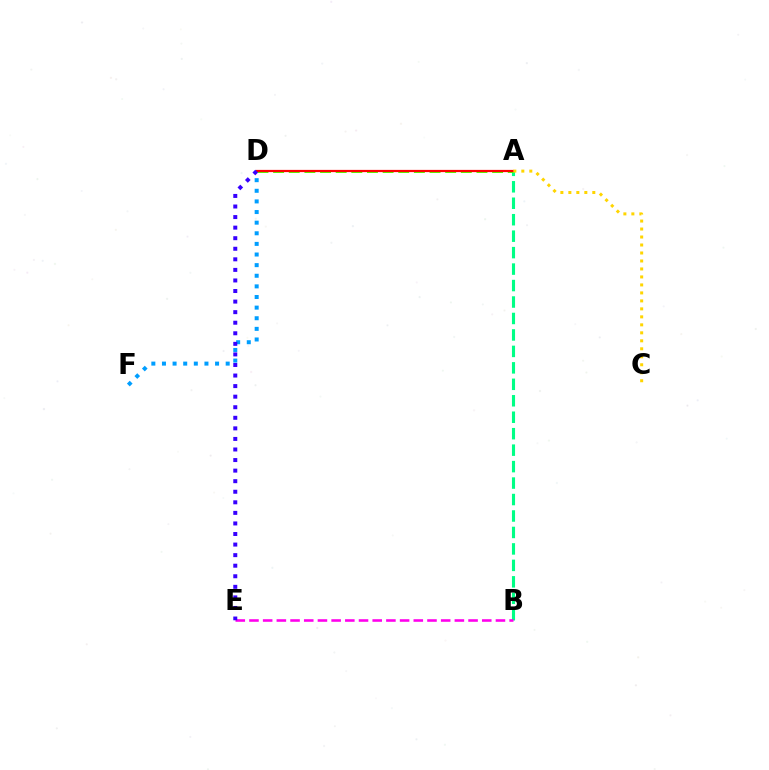{('A', 'B'): [{'color': '#00ff86', 'line_style': 'dashed', 'thickness': 2.24}], ('A', 'D'): [{'color': '#4fff00', 'line_style': 'dashed', 'thickness': 2.12}, {'color': '#ff0000', 'line_style': 'solid', 'thickness': 1.61}], ('B', 'E'): [{'color': '#ff00ed', 'line_style': 'dashed', 'thickness': 1.86}], ('D', 'F'): [{'color': '#009eff', 'line_style': 'dotted', 'thickness': 2.89}], ('A', 'C'): [{'color': '#ffd500', 'line_style': 'dotted', 'thickness': 2.17}], ('D', 'E'): [{'color': '#3700ff', 'line_style': 'dotted', 'thickness': 2.87}]}